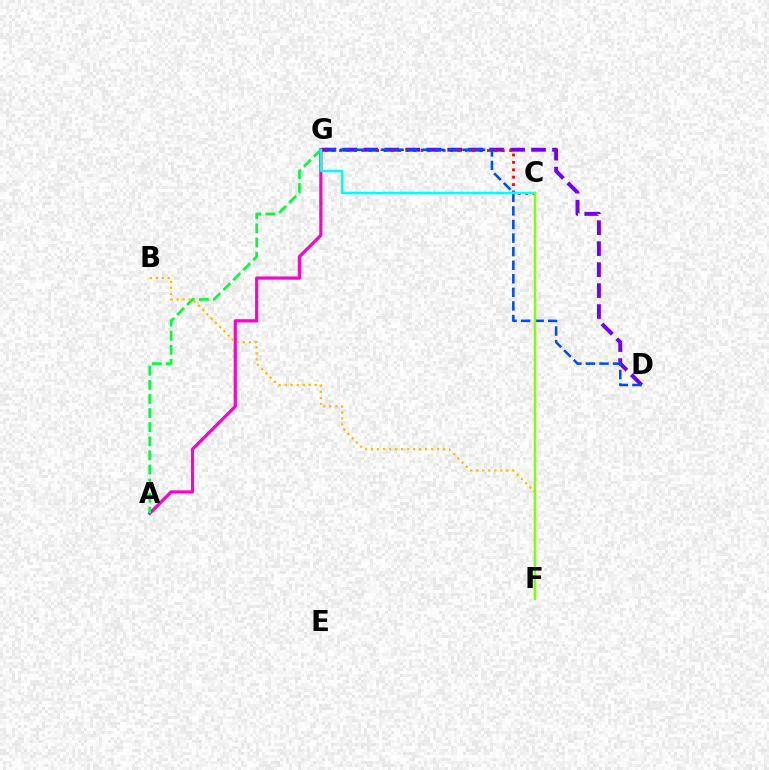{('D', 'G'): [{'color': '#7200ff', 'line_style': 'dashed', 'thickness': 2.85}, {'color': '#004bff', 'line_style': 'dashed', 'thickness': 1.84}], ('A', 'G'): [{'color': '#ff00cf', 'line_style': 'solid', 'thickness': 2.3}, {'color': '#00ff39', 'line_style': 'dashed', 'thickness': 1.92}], ('C', 'G'): [{'color': '#ff0000', 'line_style': 'dotted', 'thickness': 2.01}, {'color': '#00fff6', 'line_style': 'solid', 'thickness': 1.79}], ('B', 'F'): [{'color': '#ffbd00', 'line_style': 'dotted', 'thickness': 1.63}], ('C', 'F'): [{'color': '#84ff00', 'line_style': 'solid', 'thickness': 1.74}]}